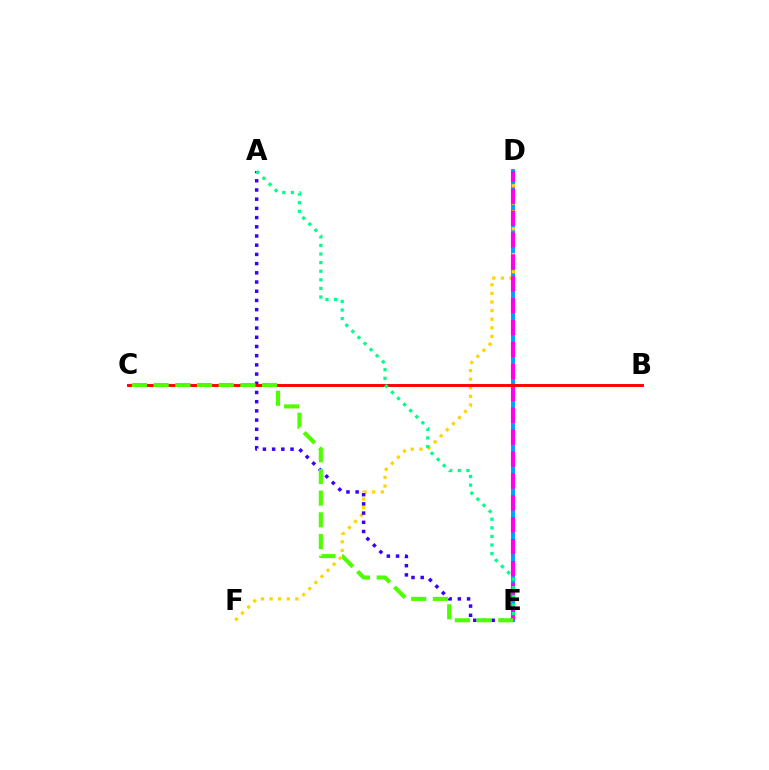{('D', 'E'): [{'color': '#009eff', 'line_style': 'solid', 'thickness': 2.83}, {'color': '#ff00ed', 'line_style': 'dashed', 'thickness': 2.97}], ('D', 'F'): [{'color': '#ffd500', 'line_style': 'dotted', 'thickness': 2.34}], ('A', 'E'): [{'color': '#3700ff', 'line_style': 'dotted', 'thickness': 2.5}, {'color': '#00ff86', 'line_style': 'dotted', 'thickness': 2.34}], ('B', 'C'): [{'color': '#ff0000', 'line_style': 'solid', 'thickness': 2.1}], ('C', 'E'): [{'color': '#4fff00', 'line_style': 'dashed', 'thickness': 2.95}]}